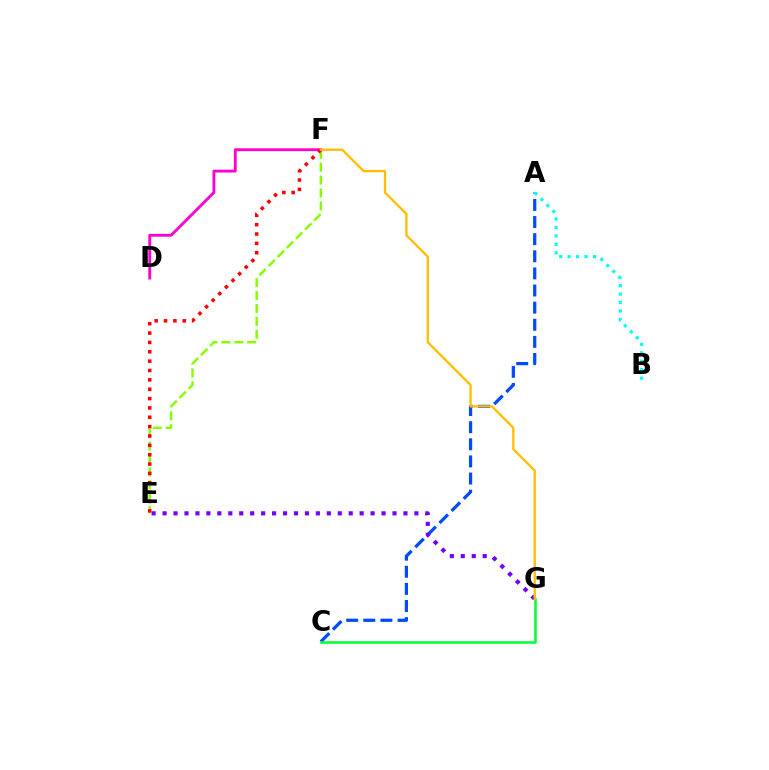{('A', 'C'): [{'color': '#004bff', 'line_style': 'dashed', 'thickness': 2.33}], ('D', 'F'): [{'color': '#ff00cf', 'line_style': 'solid', 'thickness': 2.05}], ('A', 'B'): [{'color': '#00fff6', 'line_style': 'dotted', 'thickness': 2.29}], ('E', 'F'): [{'color': '#84ff00', 'line_style': 'dashed', 'thickness': 1.75}, {'color': '#ff0000', 'line_style': 'dotted', 'thickness': 2.54}], ('E', 'G'): [{'color': '#7200ff', 'line_style': 'dotted', 'thickness': 2.97}], ('C', 'G'): [{'color': '#00ff39', 'line_style': 'solid', 'thickness': 1.83}], ('F', 'G'): [{'color': '#ffbd00', 'line_style': 'solid', 'thickness': 1.67}]}